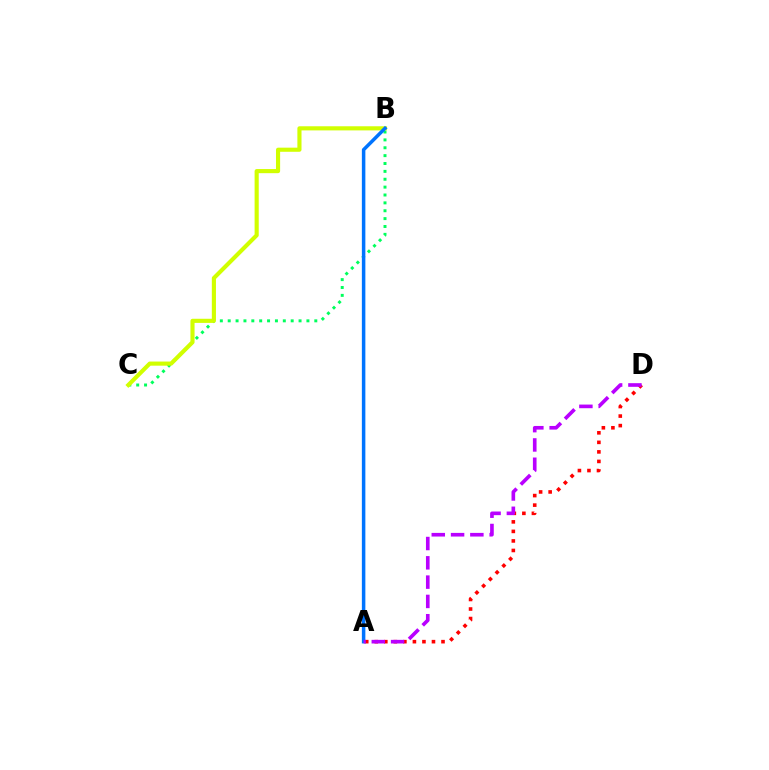{('B', 'C'): [{'color': '#00ff5c', 'line_style': 'dotted', 'thickness': 2.14}, {'color': '#d1ff00', 'line_style': 'solid', 'thickness': 2.97}], ('A', 'D'): [{'color': '#ff0000', 'line_style': 'dotted', 'thickness': 2.59}, {'color': '#b900ff', 'line_style': 'dashed', 'thickness': 2.62}], ('A', 'B'): [{'color': '#0074ff', 'line_style': 'solid', 'thickness': 2.52}]}